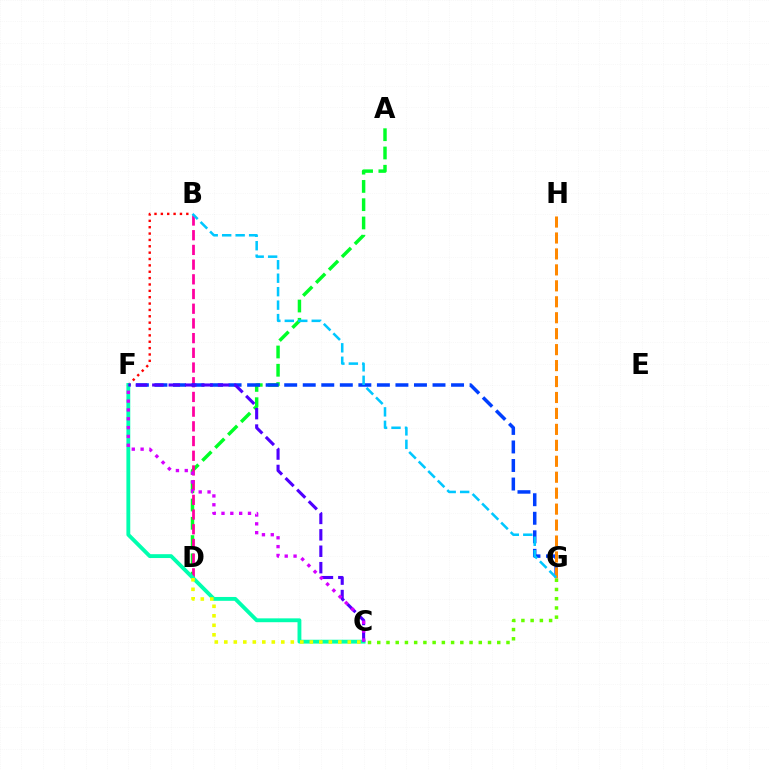{('A', 'D'): [{'color': '#00ff27', 'line_style': 'dashed', 'thickness': 2.48}], ('B', 'D'): [{'color': '#ff00a0', 'line_style': 'dashed', 'thickness': 2.0}], ('B', 'F'): [{'color': '#ff0000', 'line_style': 'dotted', 'thickness': 1.73}], ('F', 'G'): [{'color': '#003fff', 'line_style': 'dashed', 'thickness': 2.52}], ('C', 'F'): [{'color': '#00ffaf', 'line_style': 'solid', 'thickness': 2.78}, {'color': '#4f00ff', 'line_style': 'dashed', 'thickness': 2.23}, {'color': '#d600ff', 'line_style': 'dotted', 'thickness': 2.4}], ('C', 'D'): [{'color': '#eeff00', 'line_style': 'dotted', 'thickness': 2.58}], ('G', 'H'): [{'color': '#ff8800', 'line_style': 'dashed', 'thickness': 2.17}], ('B', 'G'): [{'color': '#00c7ff', 'line_style': 'dashed', 'thickness': 1.83}], ('C', 'G'): [{'color': '#66ff00', 'line_style': 'dotted', 'thickness': 2.51}]}